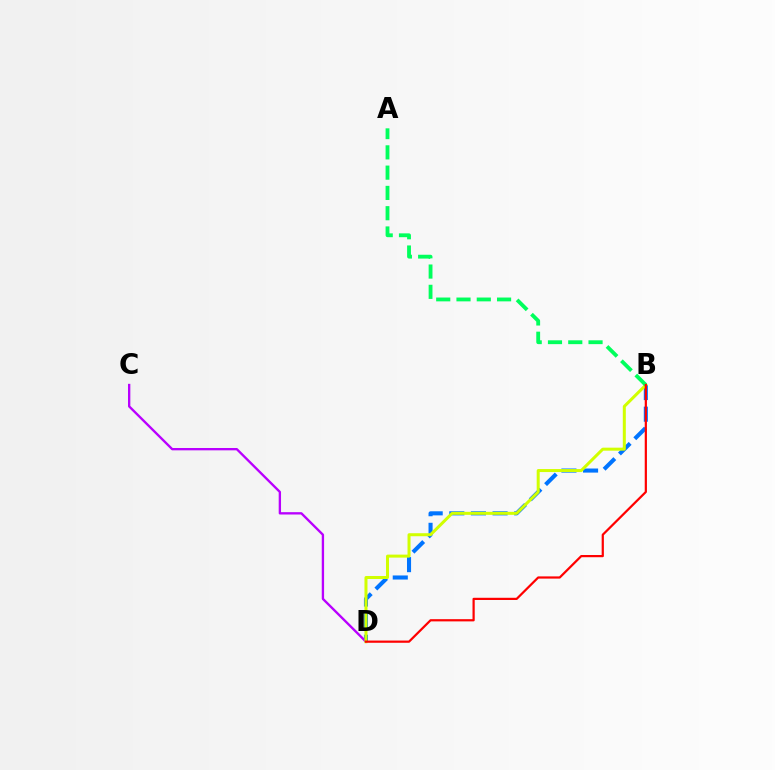{('B', 'D'): [{'color': '#0074ff', 'line_style': 'dashed', 'thickness': 2.94}, {'color': '#d1ff00', 'line_style': 'solid', 'thickness': 2.17}, {'color': '#ff0000', 'line_style': 'solid', 'thickness': 1.6}], ('C', 'D'): [{'color': '#b900ff', 'line_style': 'solid', 'thickness': 1.69}], ('A', 'B'): [{'color': '#00ff5c', 'line_style': 'dashed', 'thickness': 2.76}]}